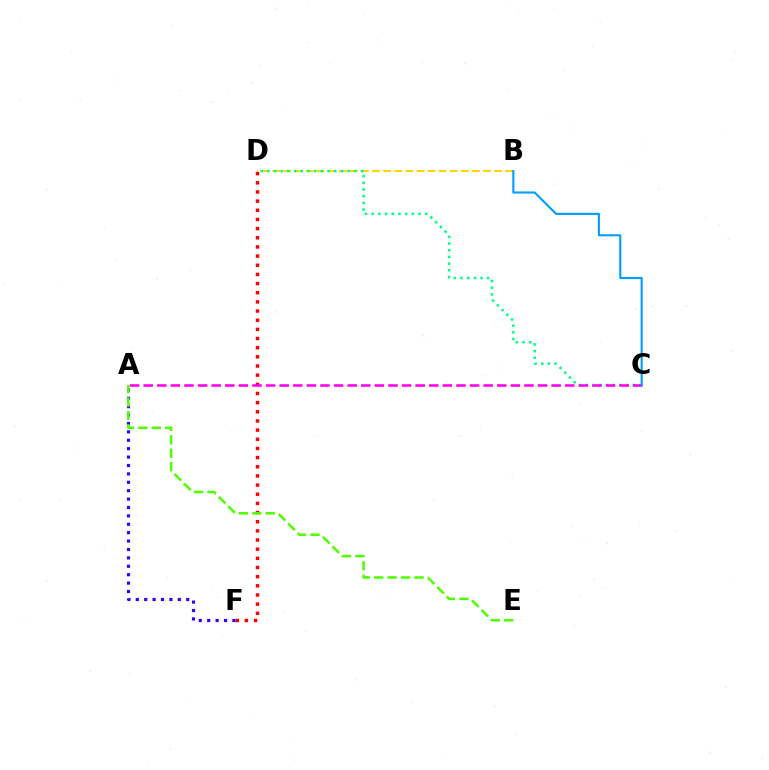{('D', 'F'): [{'color': '#ff0000', 'line_style': 'dotted', 'thickness': 2.49}], ('B', 'D'): [{'color': '#ffd500', 'line_style': 'dashed', 'thickness': 1.51}], ('A', 'F'): [{'color': '#3700ff', 'line_style': 'dotted', 'thickness': 2.28}], ('A', 'E'): [{'color': '#4fff00', 'line_style': 'dashed', 'thickness': 1.82}], ('C', 'D'): [{'color': '#00ff86', 'line_style': 'dotted', 'thickness': 1.82}], ('A', 'C'): [{'color': '#ff00ed', 'line_style': 'dashed', 'thickness': 1.85}], ('B', 'C'): [{'color': '#009eff', 'line_style': 'solid', 'thickness': 1.52}]}